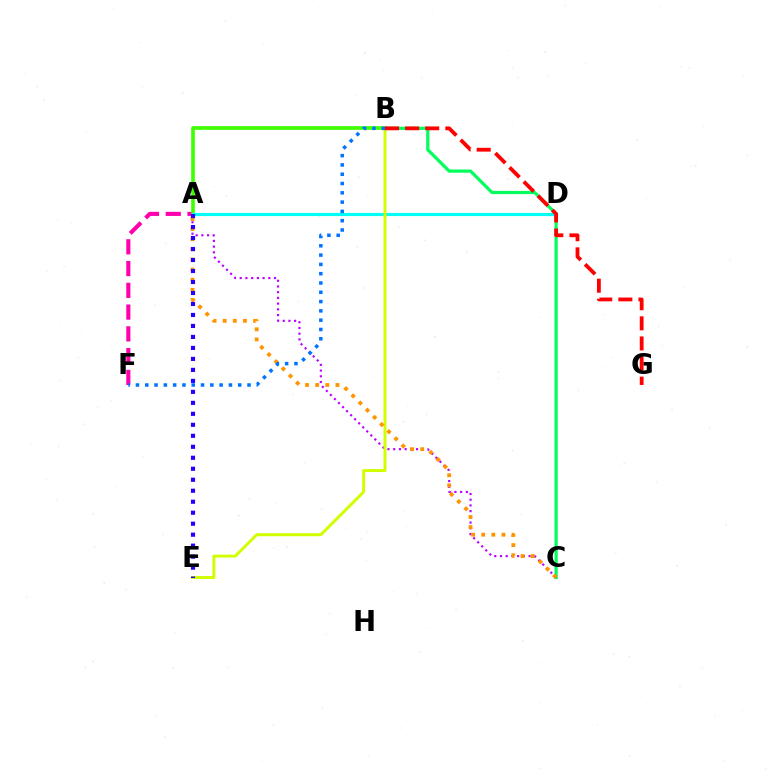{('B', 'C'): [{'color': '#00ff5c', 'line_style': 'solid', 'thickness': 2.3}], ('A', 'C'): [{'color': '#b900ff', 'line_style': 'dotted', 'thickness': 1.55}, {'color': '#ff9400', 'line_style': 'dotted', 'thickness': 2.75}], ('A', 'F'): [{'color': '#ff00ac', 'line_style': 'dashed', 'thickness': 2.96}], ('A', 'B'): [{'color': '#3dff00', 'line_style': 'solid', 'thickness': 2.62}], ('A', 'D'): [{'color': '#00fff6', 'line_style': 'solid', 'thickness': 2.26}], ('B', 'E'): [{'color': '#d1ff00', 'line_style': 'solid', 'thickness': 2.15}], ('B', 'G'): [{'color': '#ff0000', 'line_style': 'dashed', 'thickness': 2.73}], ('B', 'F'): [{'color': '#0074ff', 'line_style': 'dotted', 'thickness': 2.53}], ('A', 'E'): [{'color': '#2500ff', 'line_style': 'dotted', 'thickness': 2.99}]}